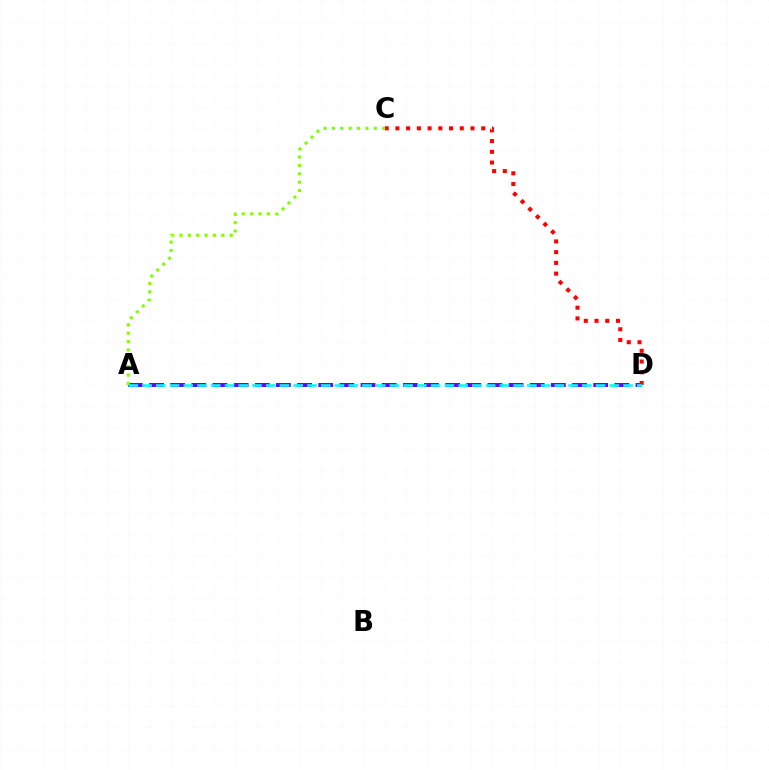{('A', 'D'): [{'color': '#7200ff', 'line_style': 'dashed', 'thickness': 2.87}, {'color': '#00fff6', 'line_style': 'dashed', 'thickness': 1.87}], ('C', 'D'): [{'color': '#ff0000', 'line_style': 'dotted', 'thickness': 2.91}], ('A', 'C'): [{'color': '#84ff00', 'line_style': 'dotted', 'thickness': 2.27}]}